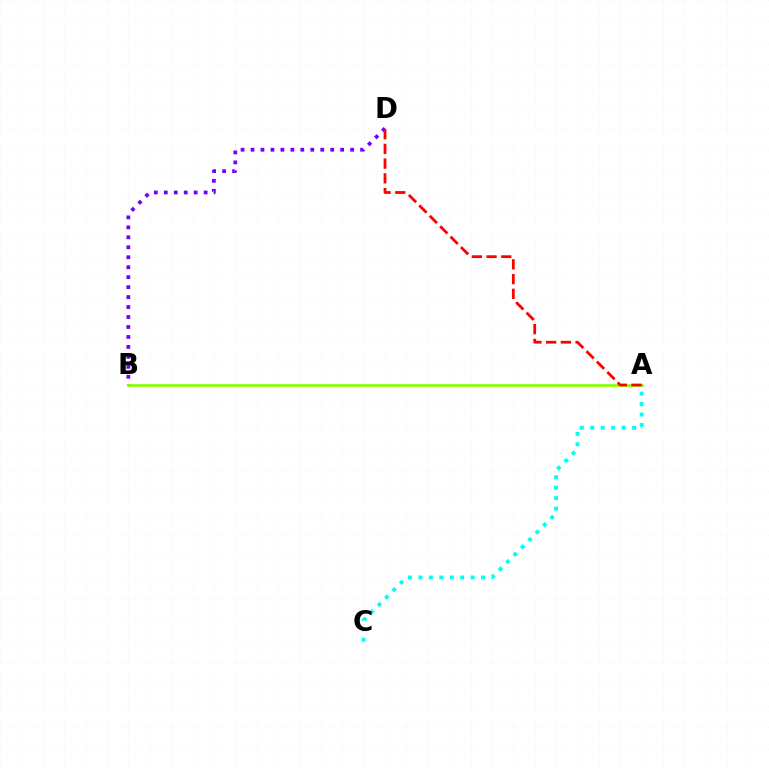{('A', 'B'): [{'color': '#84ff00', 'line_style': 'solid', 'thickness': 1.93}], ('A', 'C'): [{'color': '#00fff6', 'line_style': 'dotted', 'thickness': 2.84}], ('B', 'D'): [{'color': '#7200ff', 'line_style': 'dotted', 'thickness': 2.71}], ('A', 'D'): [{'color': '#ff0000', 'line_style': 'dashed', 'thickness': 2.0}]}